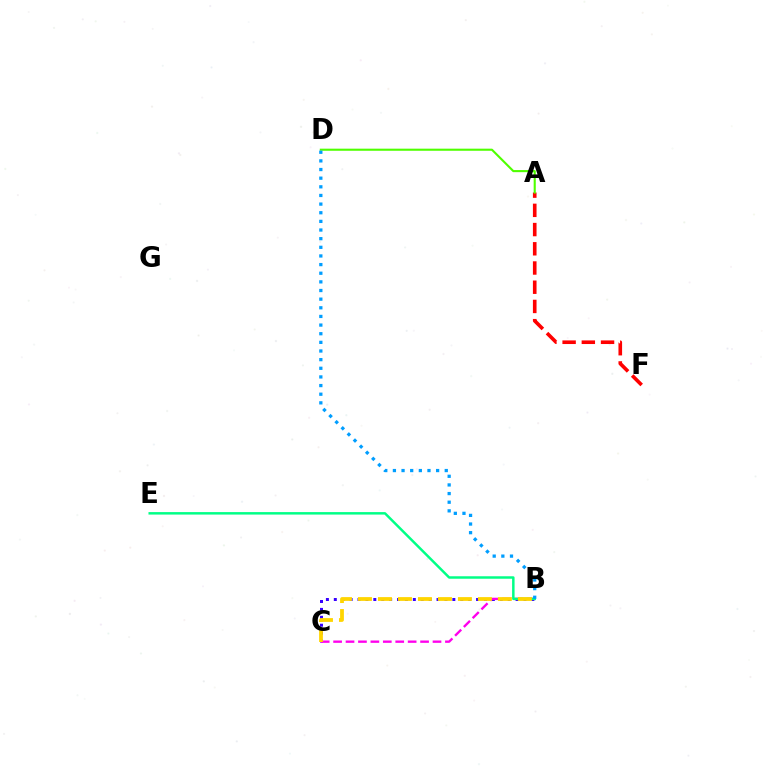{('B', 'C'): [{'color': '#3700ff', 'line_style': 'dotted', 'thickness': 2.15}, {'color': '#ff00ed', 'line_style': 'dashed', 'thickness': 1.69}, {'color': '#ffd500', 'line_style': 'dashed', 'thickness': 2.72}], ('B', 'E'): [{'color': '#00ff86', 'line_style': 'solid', 'thickness': 1.78}], ('A', 'F'): [{'color': '#ff0000', 'line_style': 'dashed', 'thickness': 2.61}], ('A', 'D'): [{'color': '#4fff00', 'line_style': 'solid', 'thickness': 1.52}], ('B', 'D'): [{'color': '#009eff', 'line_style': 'dotted', 'thickness': 2.35}]}